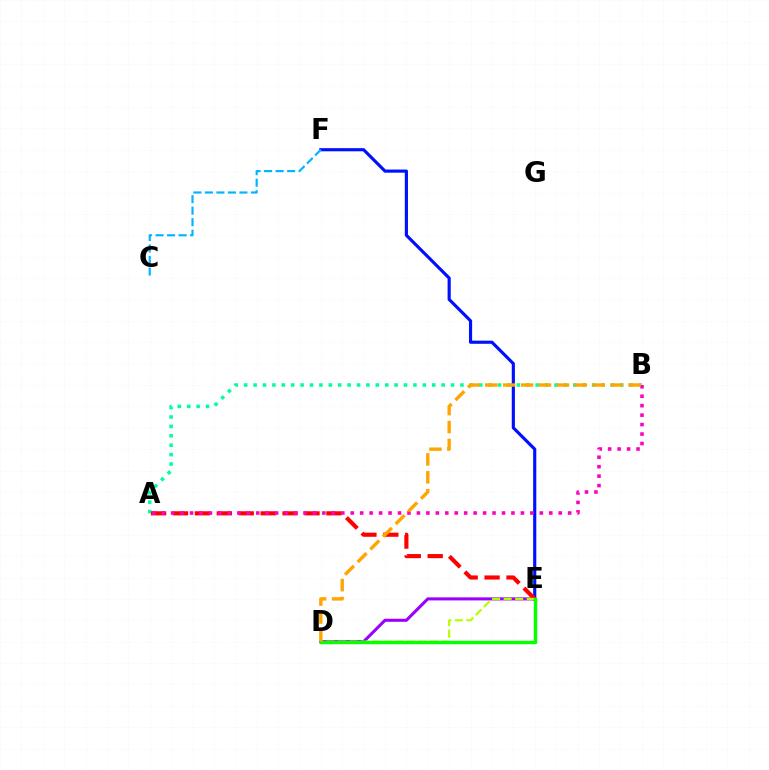{('D', 'E'): [{'color': '#9b00ff', 'line_style': 'solid', 'thickness': 2.2}, {'color': '#b3ff00', 'line_style': 'dashed', 'thickness': 1.57}, {'color': '#08ff00', 'line_style': 'solid', 'thickness': 2.47}], ('A', 'B'): [{'color': '#00ff9d', 'line_style': 'dotted', 'thickness': 2.55}, {'color': '#ff00bd', 'line_style': 'dotted', 'thickness': 2.57}], ('E', 'F'): [{'color': '#0010ff', 'line_style': 'solid', 'thickness': 2.27}], ('A', 'E'): [{'color': '#ff0000', 'line_style': 'dashed', 'thickness': 2.98}], ('C', 'F'): [{'color': '#00b5ff', 'line_style': 'dashed', 'thickness': 1.56}], ('B', 'D'): [{'color': '#ffa500', 'line_style': 'dashed', 'thickness': 2.43}]}